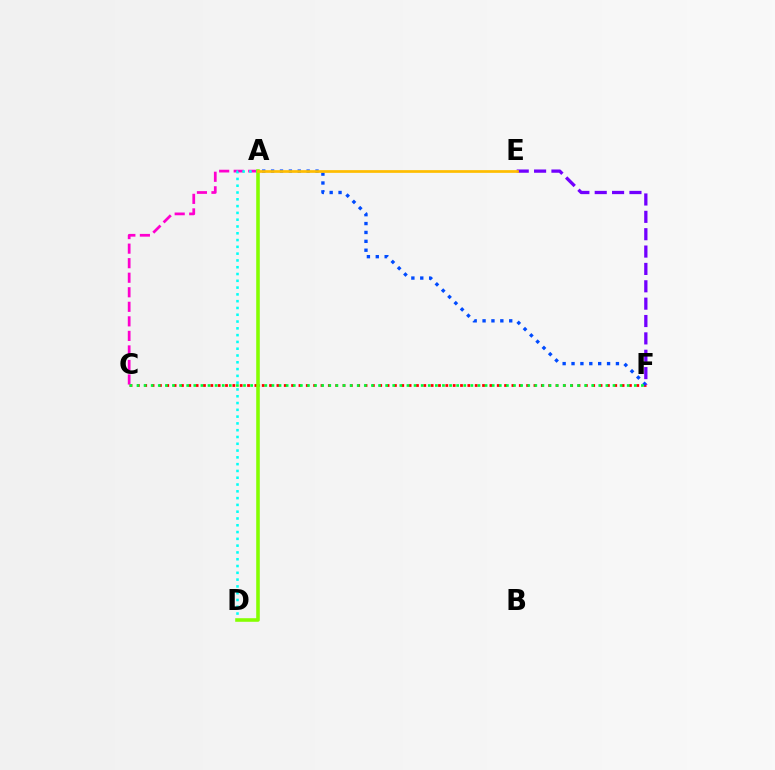{('C', 'F'): [{'color': '#ff0000', 'line_style': 'dotted', 'thickness': 2.0}, {'color': '#00ff39', 'line_style': 'dotted', 'thickness': 1.93}], ('A', 'F'): [{'color': '#004bff', 'line_style': 'dotted', 'thickness': 2.41}], ('E', 'F'): [{'color': '#7200ff', 'line_style': 'dashed', 'thickness': 2.36}], ('A', 'C'): [{'color': '#ff00cf', 'line_style': 'dashed', 'thickness': 1.98}], ('A', 'D'): [{'color': '#00fff6', 'line_style': 'dotted', 'thickness': 1.85}, {'color': '#84ff00', 'line_style': 'solid', 'thickness': 2.58}], ('A', 'E'): [{'color': '#ffbd00', 'line_style': 'solid', 'thickness': 1.95}]}